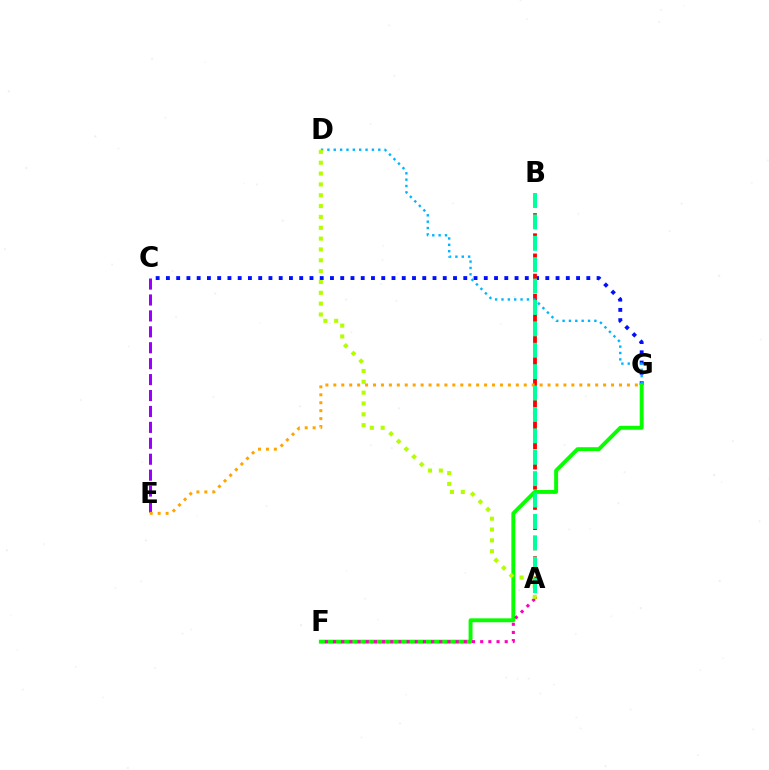{('C', 'G'): [{'color': '#0010ff', 'line_style': 'dotted', 'thickness': 2.79}], ('C', 'E'): [{'color': '#9b00ff', 'line_style': 'dashed', 'thickness': 2.16}], ('F', 'G'): [{'color': '#08ff00', 'line_style': 'solid', 'thickness': 2.82}], ('A', 'B'): [{'color': '#ff0000', 'line_style': 'dashed', 'thickness': 2.74}, {'color': '#00ff9d', 'line_style': 'dashed', 'thickness': 2.91}], ('A', 'F'): [{'color': '#ff00bd', 'line_style': 'dotted', 'thickness': 2.22}], ('D', 'G'): [{'color': '#00b5ff', 'line_style': 'dotted', 'thickness': 1.73}], ('A', 'D'): [{'color': '#b3ff00', 'line_style': 'dotted', 'thickness': 2.95}], ('E', 'G'): [{'color': '#ffa500', 'line_style': 'dotted', 'thickness': 2.16}]}